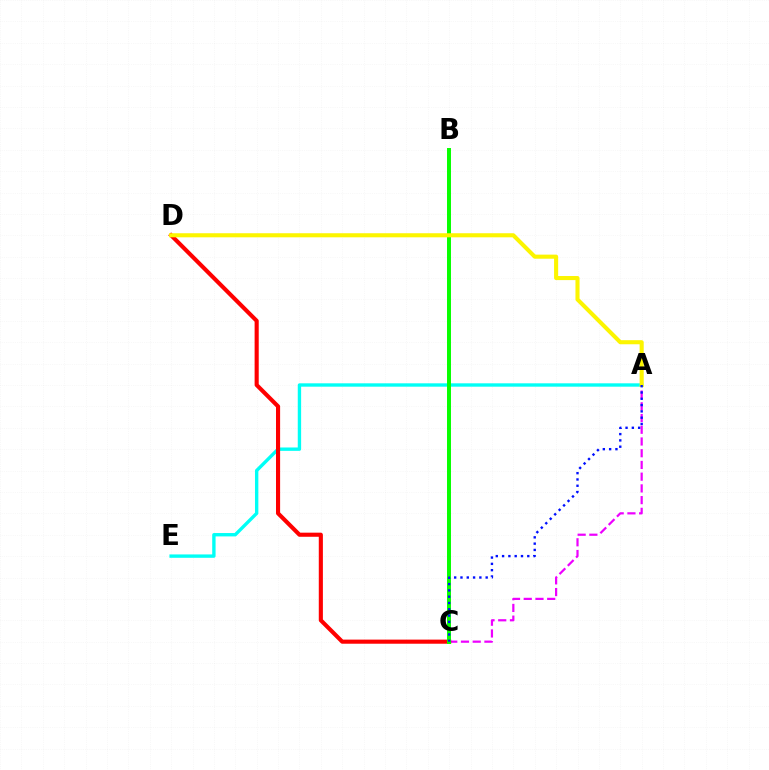{('A', 'E'): [{'color': '#00fff6', 'line_style': 'solid', 'thickness': 2.42}], ('A', 'C'): [{'color': '#ee00ff', 'line_style': 'dashed', 'thickness': 1.59}, {'color': '#0010ff', 'line_style': 'dotted', 'thickness': 1.71}], ('C', 'D'): [{'color': '#ff0000', 'line_style': 'solid', 'thickness': 2.96}], ('B', 'C'): [{'color': '#08ff00', 'line_style': 'solid', 'thickness': 2.86}], ('A', 'D'): [{'color': '#fcf500', 'line_style': 'solid', 'thickness': 2.94}]}